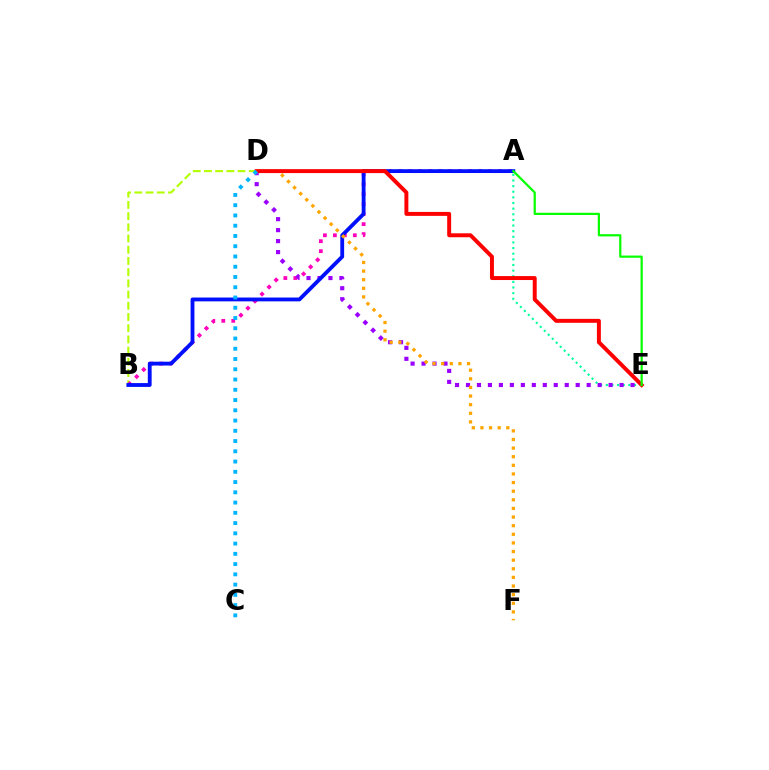{('A', 'E'): [{'color': '#00ff9d', 'line_style': 'dotted', 'thickness': 1.53}, {'color': '#08ff00', 'line_style': 'solid', 'thickness': 1.6}], ('B', 'D'): [{'color': '#b3ff00', 'line_style': 'dashed', 'thickness': 1.52}], ('A', 'B'): [{'color': '#ff00bd', 'line_style': 'dotted', 'thickness': 2.71}, {'color': '#0010ff', 'line_style': 'solid', 'thickness': 2.75}], ('D', 'E'): [{'color': '#9b00ff', 'line_style': 'dotted', 'thickness': 2.98}, {'color': '#ff0000', 'line_style': 'solid', 'thickness': 2.84}], ('D', 'F'): [{'color': '#ffa500', 'line_style': 'dotted', 'thickness': 2.34}], ('C', 'D'): [{'color': '#00b5ff', 'line_style': 'dotted', 'thickness': 2.79}]}